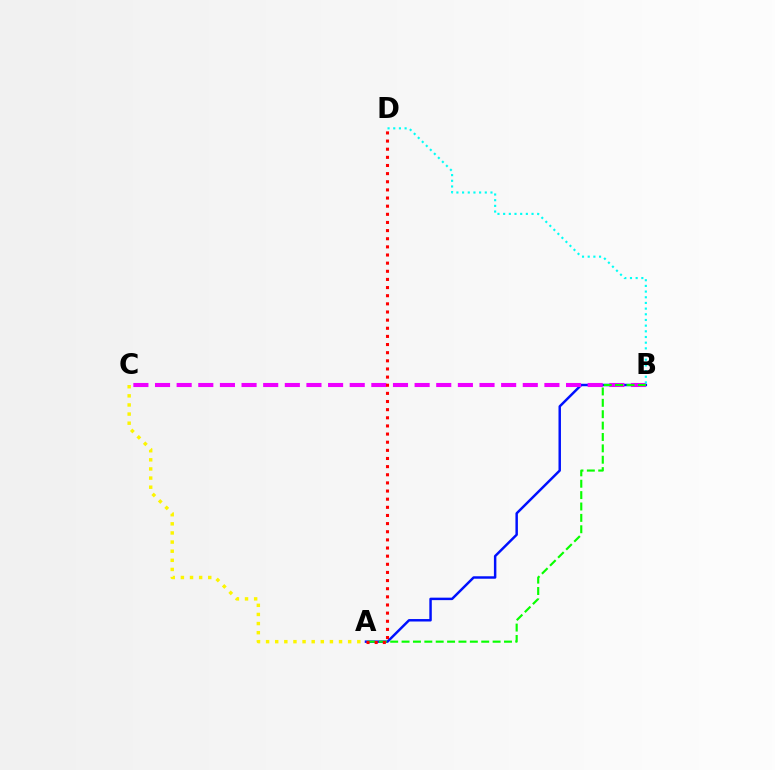{('A', 'C'): [{'color': '#fcf500', 'line_style': 'dotted', 'thickness': 2.48}], ('A', 'B'): [{'color': '#0010ff', 'line_style': 'solid', 'thickness': 1.77}, {'color': '#08ff00', 'line_style': 'dashed', 'thickness': 1.55}], ('B', 'C'): [{'color': '#ee00ff', 'line_style': 'dashed', 'thickness': 2.94}], ('B', 'D'): [{'color': '#00fff6', 'line_style': 'dotted', 'thickness': 1.54}], ('A', 'D'): [{'color': '#ff0000', 'line_style': 'dotted', 'thickness': 2.21}]}